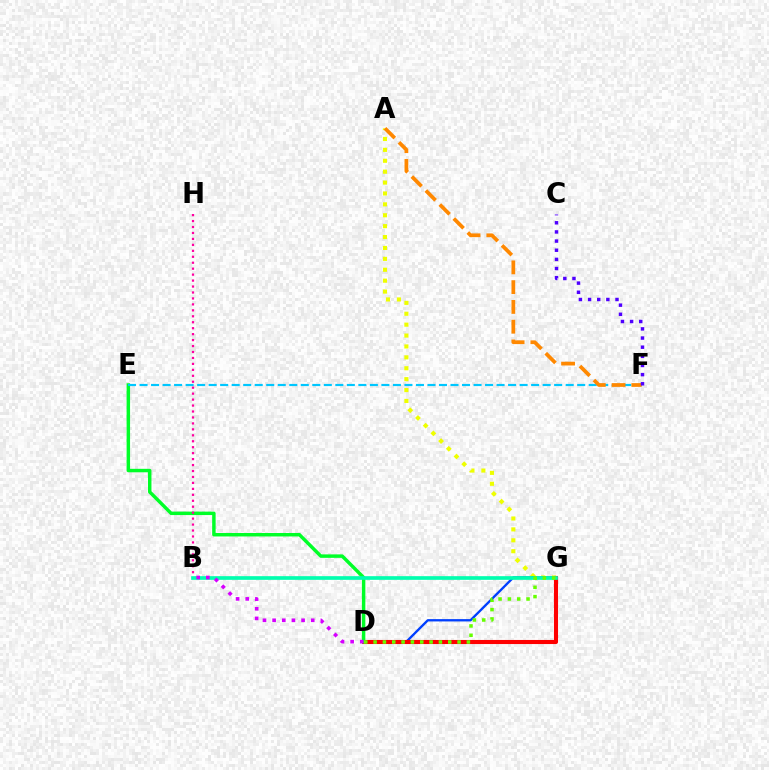{('A', 'G'): [{'color': '#eeff00', 'line_style': 'dotted', 'thickness': 2.96}], ('D', 'G'): [{'color': '#003fff', 'line_style': 'solid', 'thickness': 1.67}, {'color': '#ff0000', 'line_style': 'solid', 'thickness': 2.94}, {'color': '#66ff00', 'line_style': 'dotted', 'thickness': 2.54}], ('D', 'E'): [{'color': '#00ff27', 'line_style': 'solid', 'thickness': 2.49}], ('B', 'H'): [{'color': '#ff00a0', 'line_style': 'dotted', 'thickness': 1.62}], ('E', 'F'): [{'color': '#00c7ff', 'line_style': 'dashed', 'thickness': 1.56}], ('B', 'G'): [{'color': '#00ffaf', 'line_style': 'solid', 'thickness': 2.65}], ('A', 'F'): [{'color': '#ff8800', 'line_style': 'dashed', 'thickness': 2.69}], ('B', 'D'): [{'color': '#d600ff', 'line_style': 'dotted', 'thickness': 2.62}], ('C', 'F'): [{'color': '#4f00ff', 'line_style': 'dotted', 'thickness': 2.49}]}